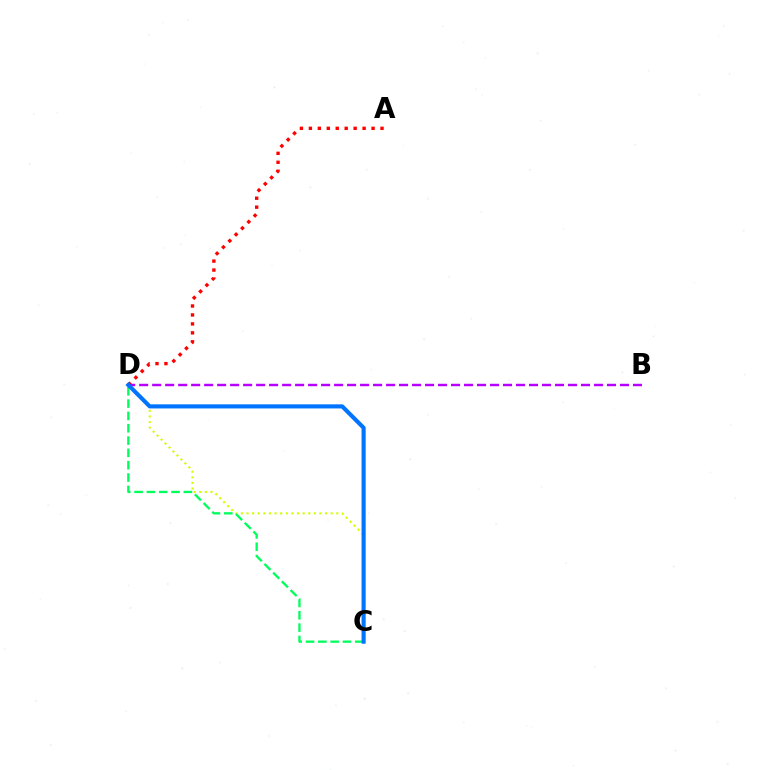{('C', 'D'): [{'color': '#d1ff00', 'line_style': 'dotted', 'thickness': 1.52}, {'color': '#00ff5c', 'line_style': 'dashed', 'thickness': 1.67}, {'color': '#0074ff', 'line_style': 'solid', 'thickness': 2.95}], ('A', 'D'): [{'color': '#ff0000', 'line_style': 'dotted', 'thickness': 2.43}], ('B', 'D'): [{'color': '#b900ff', 'line_style': 'dashed', 'thickness': 1.77}]}